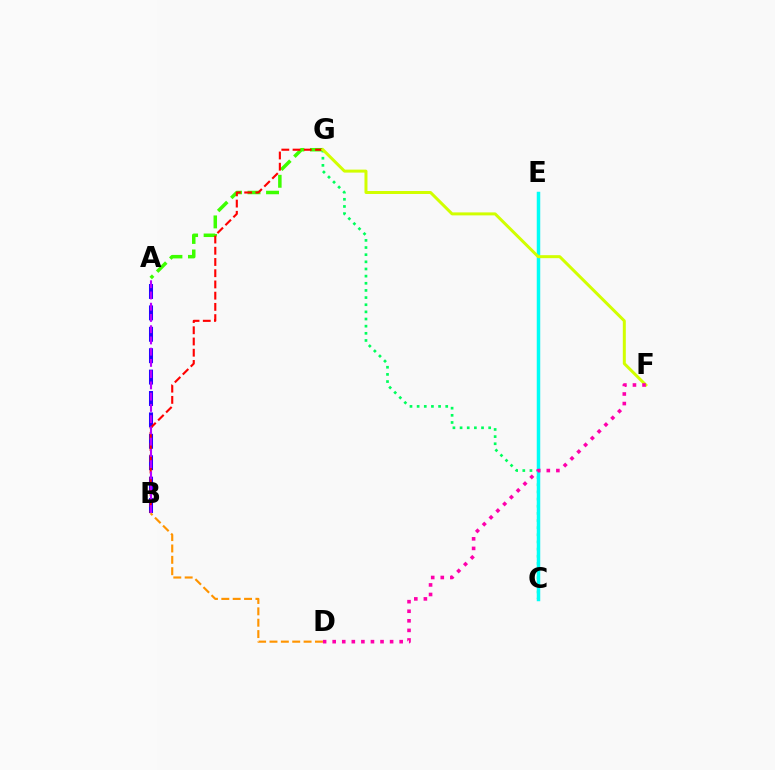{('A', 'G'): [{'color': '#3dff00', 'line_style': 'dashed', 'thickness': 2.52}], ('A', 'B'): [{'color': '#2500ff', 'line_style': 'dashed', 'thickness': 2.91}, {'color': '#b900ff', 'line_style': 'dashed', 'thickness': 1.53}], ('B', 'G'): [{'color': '#ff0000', 'line_style': 'dashed', 'thickness': 1.53}], ('C', 'G'): [{'color': '#00ff5c', 'line_style': 'dotted', 'thickness': 1.94}], ('C', 'E'): [{'color': '#0074ff', 'line_style': 'solid', 'thickness': 2.19}, {'color': '#00fff6', 'line_style': 'solid', 'thickness': 2.47}], ('B', 'D'): [{'color': '#ff9400', 'line_style': 'dashed', 'thickness': 1.54}], ('F', 'G'): [{'color': '#d1ff00', 'line_style': 'solid', 'thickness': 2.15}], ('D', 'F'): [{'color': '#ff00ac', 'line_style': 'dotted', 'thickness': 2.6}]}